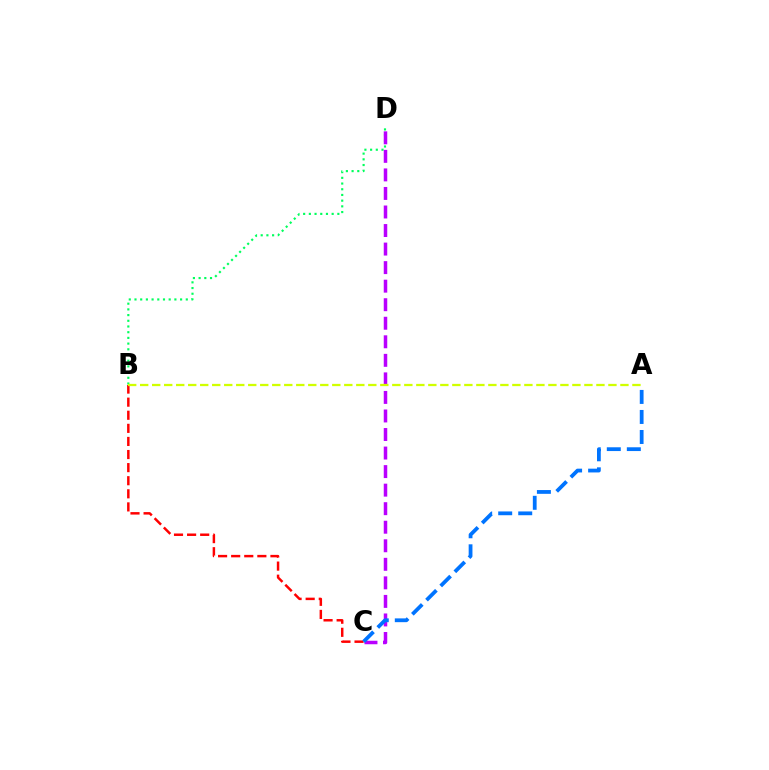{('B', 'C'): [{'color': '#ff0000', 'line_style': 'dashed', 'thickness': 1.78}], ('B', 'D'): [{'color': '#00ff5c', 'line_style': 'dotted', 'thickness': 1.55}], ('C', 'D'): [{'color': '#b900ff', 'line_style': 'dashed', 'thickness': 2.52}], ('A', 'C'): [{'color': '#0074ff', 'line_style': 'dashed', 'thickness': 2.72}], ('A', 'B'): [{'color': '#d1ff00', 'line_style': 'dashed', 'thickness': 1.63}]}